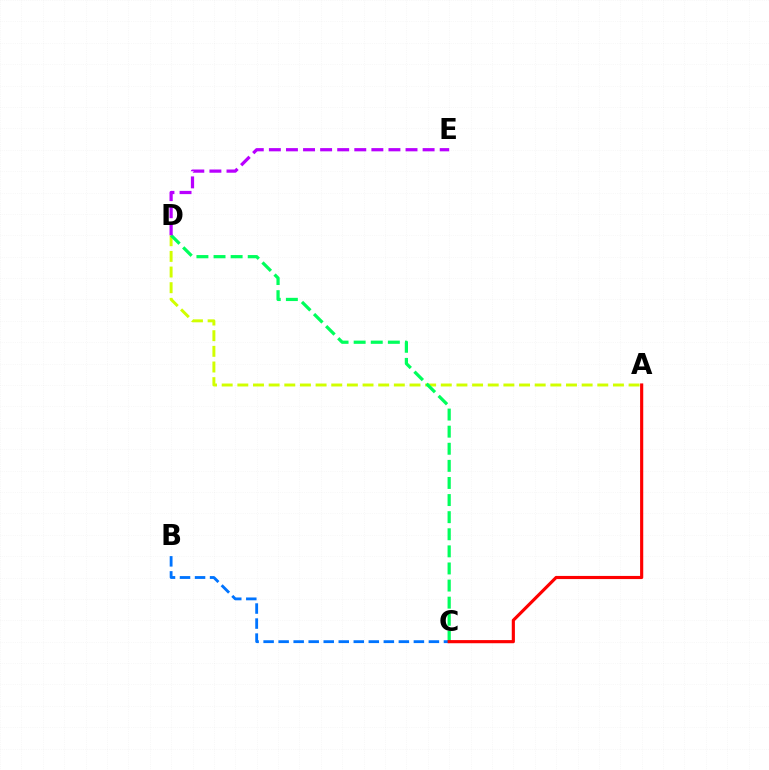{('A', 'D'): [{'color': '#d1ff00', 'line_style': 'dashed', 'thickness': 2.13}], ('C', 'D'): [{'color': '#00ff5c', 'line_style': 'dashed', 'thickness': 2.32}], ('B', 'C'): [{'color': '#0074ff', 'line_style': 'dashed', 'thickness': 2.04}], ('A', 'C'): [{'color': '#ff0000', 'line_style': 'solid', 'thickness': 2.26}], ('D', 'E'): [{'color': '#b900ff', 'line_style': 'dashed', 'thickness': 2.32}]}